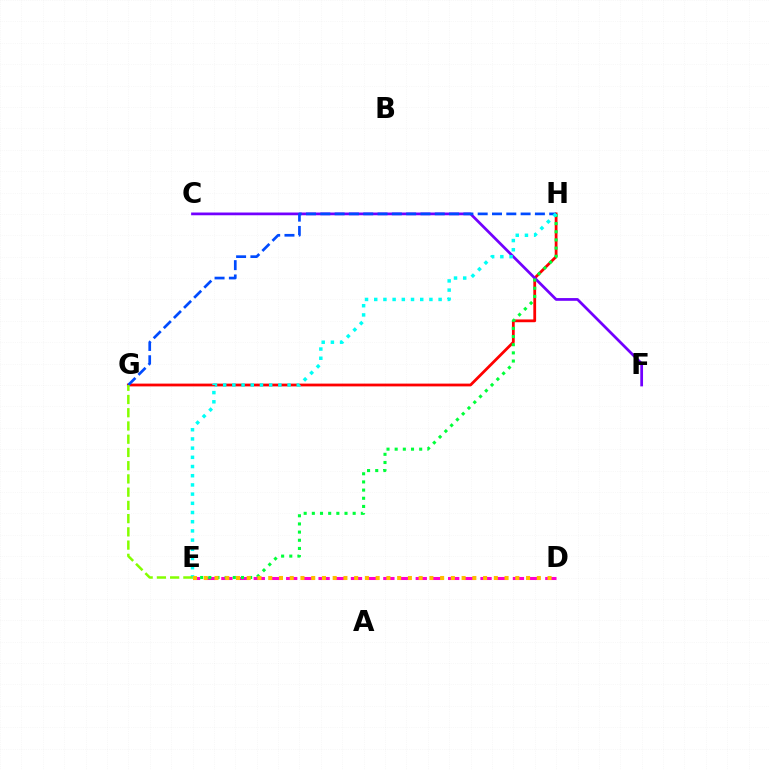{('G', 'H'): [{'color': '#ff0000', 'line_style': 'solid', 'thickness': 2.0}, {'color': '#004bff', 'line_style': 'dashed', 'thickness': 1.94}], ('D', 'E'): [{'color': '#ff00cf', 'line_style': 'dashed', 'thickness': 2.2}, {'color': '#ffbd00', 'line_style': 'dotted', 'thickness': 2.92}], ('C', 'F'): [{'color': '#7200ff', 'line_style': 'solid', 'thickness': 1.97}], ('E', 'H'): [{'color': '#00ff39', 'line_style': 'dotted', 'thickness': 2.22}, {'color': '#00fff6', 'line_style': 'dotted', 'thickness': 2.5}], ('E', 'G'): [{'color': '#84ff00', 'line_style': 'dashed', 'thickness': 1.8}]}